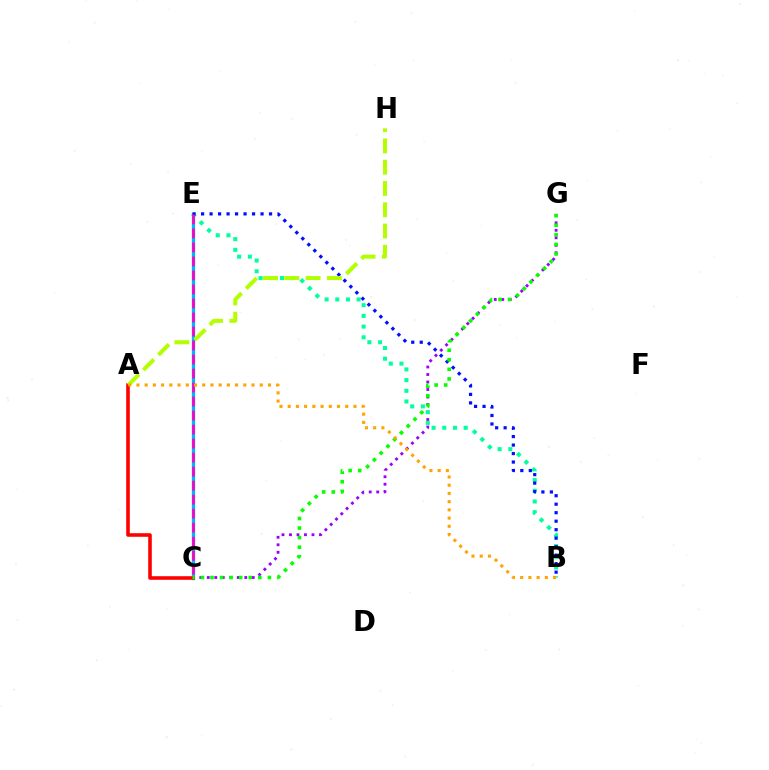{('C', 'E'): [{'color': '#00b5ff', 'line_style': 'solid', 'thickness': 2.37}, {'color': '#ff00bd', 'line_style': 'dashed', 'thickness': 1.9}], ('C', 'G'): [{'color': '#9b00ff', 'line_style': 'dotted', 'thickness': 2.04}, {'color': '#08ff00', 'line_style': 'dotted', 'thickness': 2.6}], ('A', 'C'): [{'color': '#ff0000', 'line_style': 'solid', 'thickness': 2.57}], ('B', 'E'): [{'color': '#00ff9d', 'line_style': 'dotted', 'thickness': 2.91}, {'color': '#0010ff', 'line_style': 'dotted', 'thickness': 2.31}], ('A', 'H'): [{'color': '#b3ff00', 'line_style': 'dashed', 'thickness': 2.89}], ('A', 'B'): [{'color': '#ffa500', 'line_style': 'dotted', 'thickness': 2.23}]}